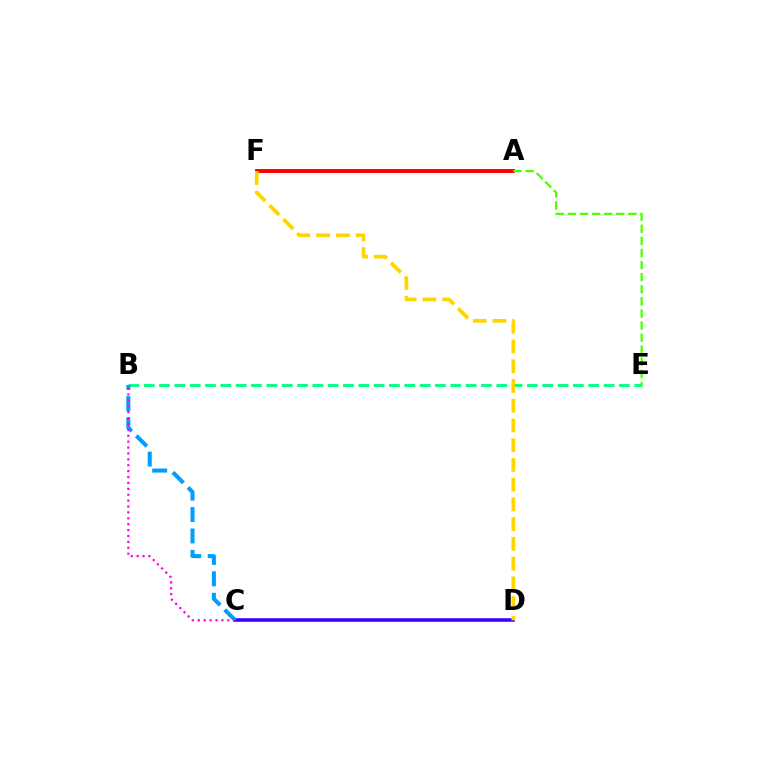{('A', 'F'): [{'color': '#ff0000', 'line_style': 'solid', 'thickness': 2.82}], ('C', 'D'): [{'color': '#3700ff', 'line_style': 'solid', 'thickness': 2.56}], ('B', 'E'): [{'color': '#00ff86', 'line_style': 'dashed', 'thickness': 2.08}], ('D', 'F'): [{'color': '#ffd500', 'line_style': 'dashed', 'thickness': 2.68}], ('B', 'C'): [{'color': '#009eff', 'line_style': 'dashed', 'thickness': 2.91}, {'color': '#ff00ed', 'line_style': 'dotted', 'thickness': 1.6}], ('A', 'E'): [{'color': '#4fff00', 'line_style': 'dashed', 'thickness': 1.64}]}